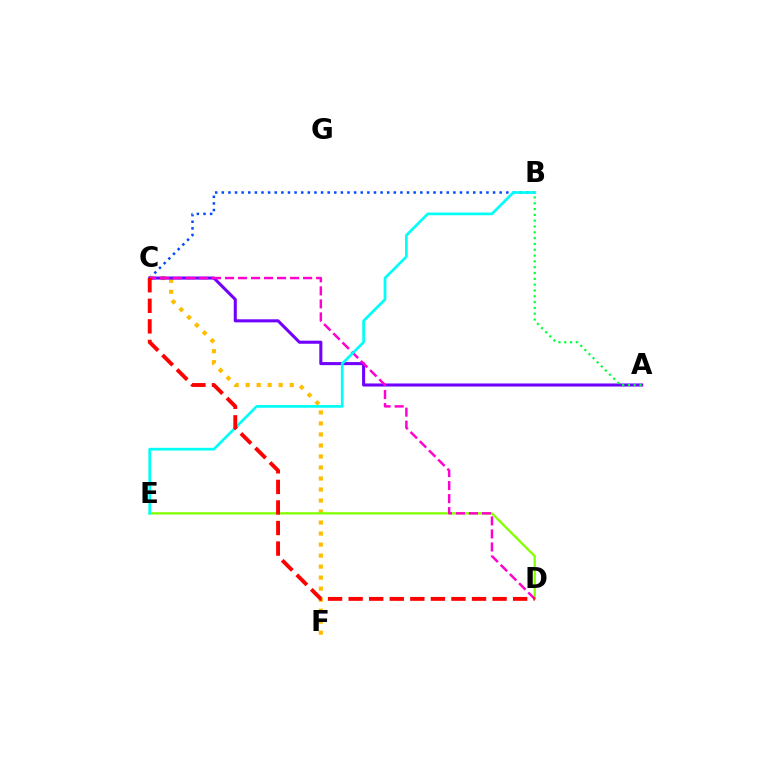{('B', 'C'): [{'color': '#004bff', 'line_style': 'dotted', 'thickness': 1.8}], ('C', 'F'): [{'color': '#ffbd00', 'line_style': 'dotted', 'thickness': 2.99}], ('A', 'C'): [{'color': '#7200ff', 'line_style': 'solid', 'thickness': 2.21}], ('D', 'E'): [{'color': '#84ff00', 'line_style': 'solid', 'thickness': 1.65}], ('C', 'D'): [{'color': '#ff00cf', 'line_style': 'dashed', 'thickness': 1.77}, {'color': '#ff0000', 'line_style': 'dashed', 'thickness': 2.79}], ('A', 'B'): [{'color': '#00ff39', 'line_style': 'dotted', 'thickness': 1.58}], ('B', 'E'): [{'color': '#00fff6', 'line_style': 'solid', 'thickness': 1.95}]}